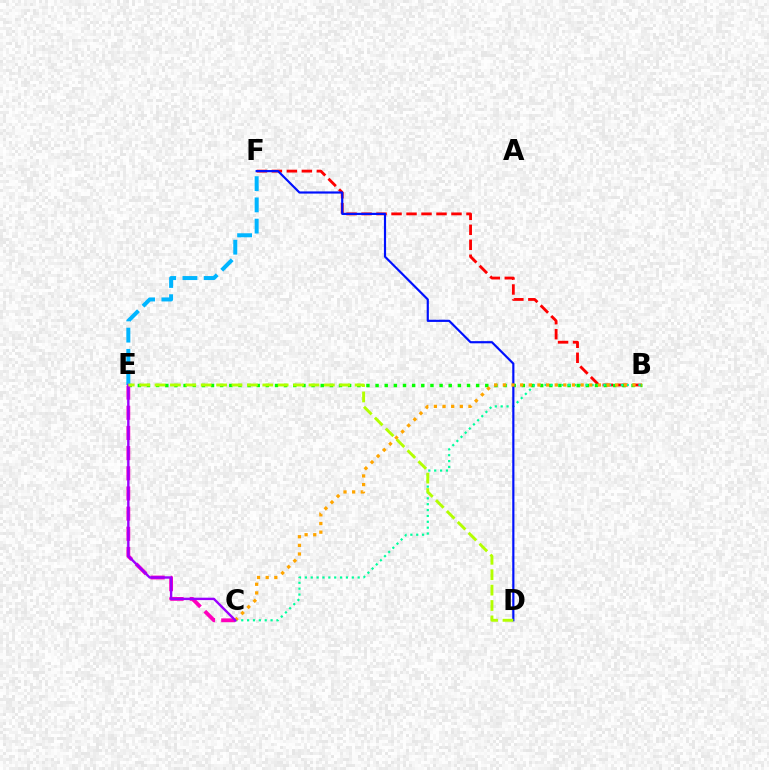{('B', 'F'): [{'color': '#ff0000', 'line_style': 'dashed', 'thickness': 2.04}], ('B', 'E'): [{'color': '#08ff00', 'line_style': 'dotted', 'thickness': 2.48}], ('B', 'C'): [{'color': '#00ff9d', 'line_style': 'dotted', 'thickness': 1.59}, {'color': '#ffa500', 'line_style': 'dotted', 'thickness': 2.35}], ('C', 'E'): [{'color': '#ff00bd', 'line_style': 'dashed', 'thickness': 2.74}, {'color': '#9b00ff', 'line_style': 'solid', 'thickness': 1.73}], ('D', 'F'): [{'color': '#0010ff', 'line_style': 'solid', 'thickness': 1.56}], ('E', 'F'): [{'color': '#00b5ff', 'line_style': 'dashed', 'thickness': 2.88}], ('D', 'E'): [{'color': '#b3ff00', 'line_style': 'dashed', 'thickness': 2.09}]}